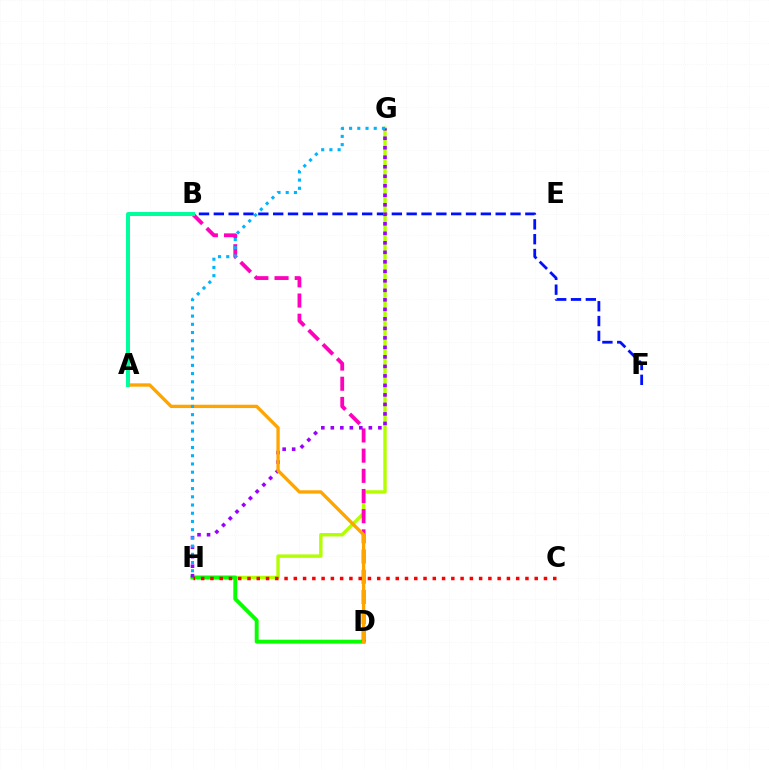{('B', 'F'): [{'color': '#0010ff', 'line_style': 'dashed', 'thickness': 2.02}], ('G', 'H'): [{'color': '#b3ff00', 'line_style': 'solid', 'thickness': 2.46}, {'color': '#9b00ff', 'line_style': 'dotted', 'thickness': 2.58}, {'color': '#00b5ff', 'line_style': 'dotted', 'thickness': 2.23}], ('D', 'H'): [{'color': '#08ff00', 'line_style': 'solid', 'thickness': 2.81}], ('B', 'D'): [{'color': '#ff00bd', 'line_style': 'dashed', 'thickness': 2.74}], ('A', 'D'): [{'color': '#ffa500', 'line_style': 'solid', 'thickness': 2.4}], ('C', 'H'): [{'color': '#ff0000', 'line_style': 'dotted', 'thickness': 2.52}], ('A', 'B'): [{'color': '#00ff9d', 'line_style': 'solid', 'thickness': 2.86}]}